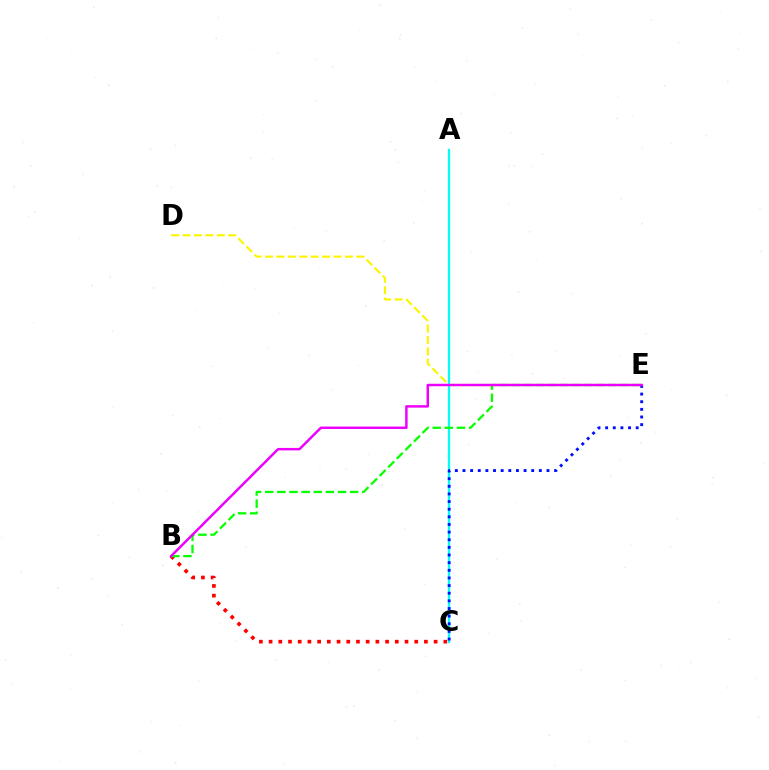{('A', 'C'): [{'color': '#00fff6', 'line_style': 'solid', 'thickness': 1.64}], ('B', 'C'): [{'color': '#ff0000', 'line_style': 'dotted', 'thickness': 2.64}], ('C', 'E'): [{'color': '#0010ff', 'line_style': 'dotted', 'thickness': 2.07}], ('B', 'E'): [{'color': '#08ff00', 'line_style': 'dashed', 'thickness': 1.65}, {'color': '#ee00ff', 'line_style': 'solid', 'thickness': 1.77}], ('D', 'E'): [{'color': '#fcf500', 'line_style': 'dashed', 'thickness': 1.55}]}